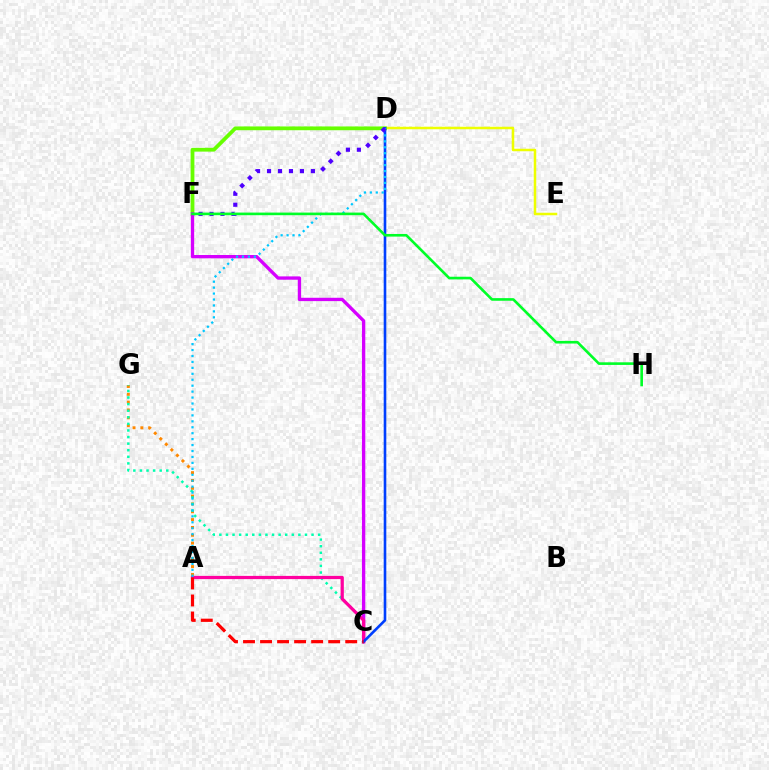{('D', 'E'): [{'color': '#eeff00', 'line_style': 'solid', 'thickness': 1.8}], ('A', 'G'): [{'color': '#ff8800', 'line_style': 'dotted', 'thickness': 2.13}], ('D', 'F'): [{'color': '#66ff00', 'line_style': 'solid', 'thickness': 2.72}, {'color': '#4f00ff', 'line_style': 'dotted', 'thickness': 2.98}], ('C', 'F'): [{'color': '#d600ff', 'line_style': 'solid', 'thickness': 2.4}], ('C', 'G'): [{'color': '#00ffaf', 'line_style': 'dotted', 'thickness': 1.79}], ('A', 'C'): [{'color': '#ff00a0', 'line_style': 'solid', 'thickness': 2.32}, {'color': '#ff0000', 'line_style': 'dashed', 'thickness': 2.31}], ('C', 'D'): [{'color': '#003fff', 'line_style': 'solid', 'thickness': 1.88}], ('A', 'D'): [{'color': '#00c7ff', 'line_style': 'dotted', 'thickness': 1.61}], ('F', 'H'): [{'color': '#00ff27', 'line_style': 'solid', 'thickness': 1.89}]}